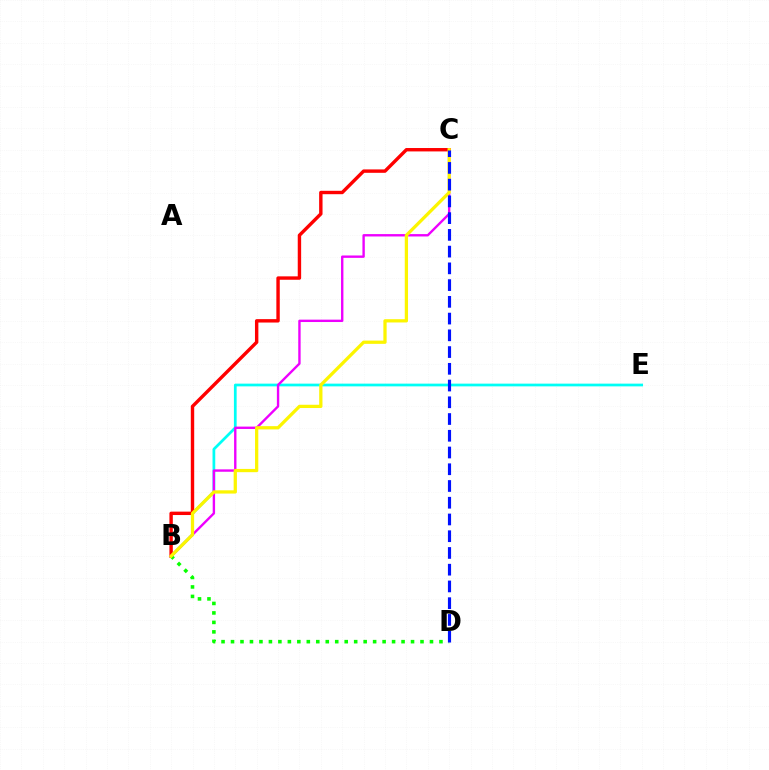{('B', 'E'): [{'color': '#00fff6', 'line_style': 'solid', 'thickness': 1.97}], ('B', 'C'): [{'color': '#ff0000', 'line_style': 'solid', 'thickness': 2.45}, {'color': '#ee00ff', 'line_style': 'solid', 'thickness': 1.71}, {'color': '#fcf500', 'line_style': 'solid', 'thickness': 2.35}], ('B', 'D'): [{'color': '#08ff00', 'line_style': 'dotted', 'thickness': 2.57}], ('C', 'D'): [{'color': '#0010ff', 'line_style': 'dashed', 'thickness': 2.27}]}